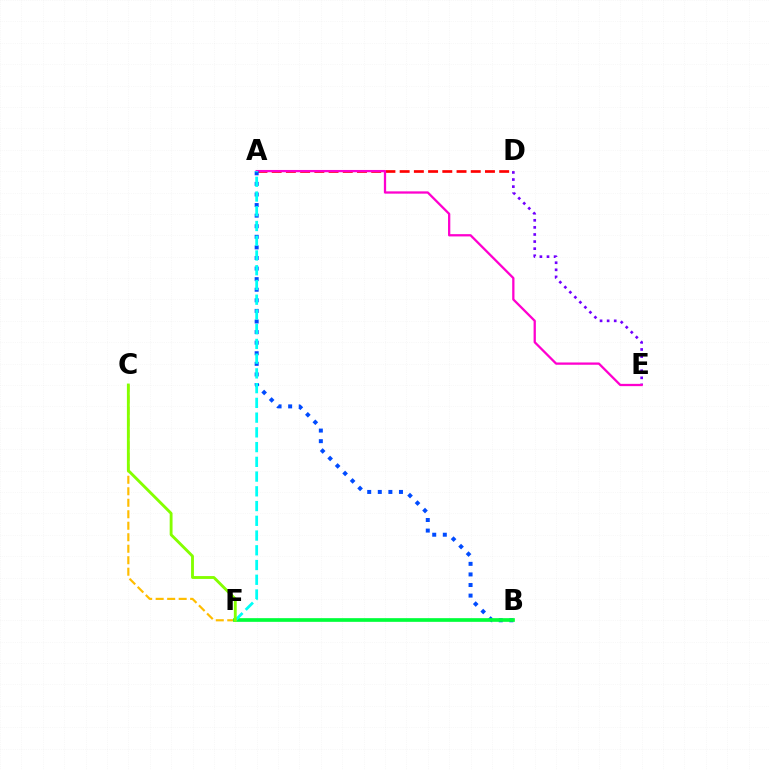{('D', 'E'): [{'color': '#7200ff', 'line_style': 'dotted', 'thickness': 1.93}], ('C', 'F'): [{'color': '#ffbd00', 'line_style': 'dashed', 'thickness': 1.56}, {'color': '#84ff00', 'line_style': 'solid', 'thickness': 2.06}], ('A', 'D'): [{'color': '#ff0000', 'line_style': 'dashed', 'thickness': 1.93}], ('A', 'E'): [{'color': '#ff00cf', 'line_style': 'solid', 'thickness': 1.64}], ('A', 'B'): [{'color': '#004bff', 'line_style': 'dotted', 'thickness': 2.88}], ('B', 'F'): [{'color': '#00ff39', 'line_style': 'solid', 'thickness': 2.65}], ('A', 'F'): [{'color': '#00fff6', 'line_style': 'dashed', 'thickness': 2.0}]}